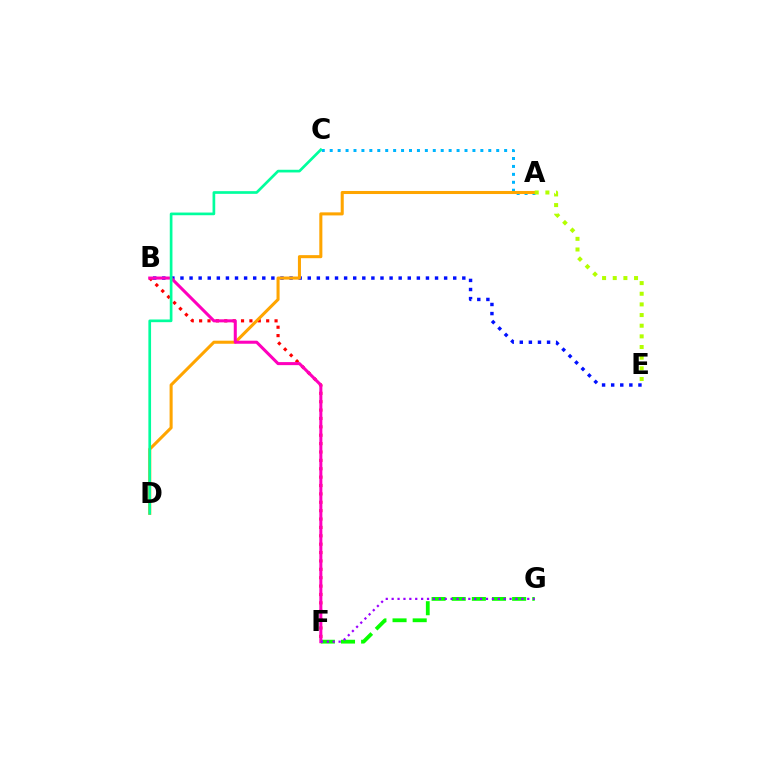{('B', 'F'): [{'color': '#ff0000', 'line_style': 'dotted', 'thickness': 2.28}, {'color': '#ff00bd', 'line_style': 'solid', 'thickness': 2.19}], ('B', 'E'): [{'color': '#0010ff', 'line_style': 'dotted', 'thickness': 2.47}], ('A', 'C'): [{'color': '#00b5ff', 'line_style': 'dotted', 'thickness': 2.15}], ('F', 'G'): [{'color': '#08ff00', 'line_style': 'dashed', 'thickness': 2.74}, {'color': '#9b00ff', 'line_style': 'dotted', 'thickness': 1.6}], ('A', 'D'): [{'color': '#ffa500', 'line_style': 'solid', 'thickness': 2.2}], ('A', 'E'): [{'color': '#b3ff00', 'line_style': 'dotted', 'thickness': 2.89}], ('C', 'D'): [{'color': '#00ff9d', 'line_style': 'solid', 'thickness': 1.93}]}